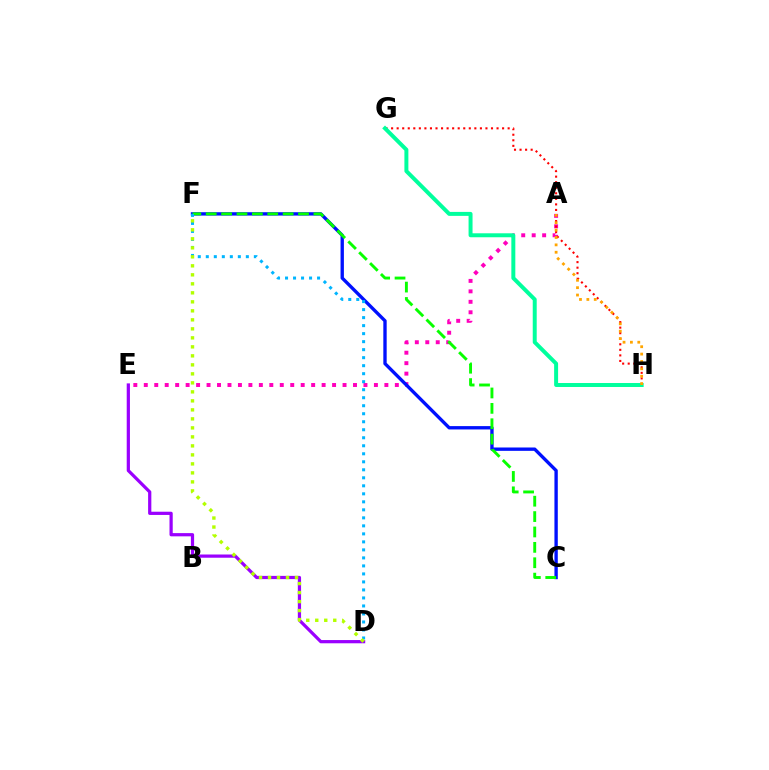{('A', 'E'): [{'color': '#ff00bd', 'line_style': 'dotted', 'thickness': 2.84}], ('D', 'E'): [{'color': '#9b00ff', 'line_style': 'solid', 'thickness': 2.32}], ('G', 'H'): [{'color': '#ff0000', 'line_style': 'dotted', 'thickness': 1.51}, {'color': '#00ff9d', 'line_style': 'solid', 'thickness': 2.86}], ('C', 'F'): [{'color': '#0010ff', 'line_style': 'solid', 'thickness': 2.41}, {'color': '#08ff00', 'line_style': 'dashed', 'thickness': 2.09}], ('D', 'F'): [{'color': '#00b5ff', 'line_style': 'dotted', 'thickness': 2.18}, {'color': '#b3ff00', 'line_style': 'dotted', 'thickness': 2.45}], ('A', 'H'): [{'color': '#ffa500', 'line_style': 'dotted', 'thickness': 2.0}]}